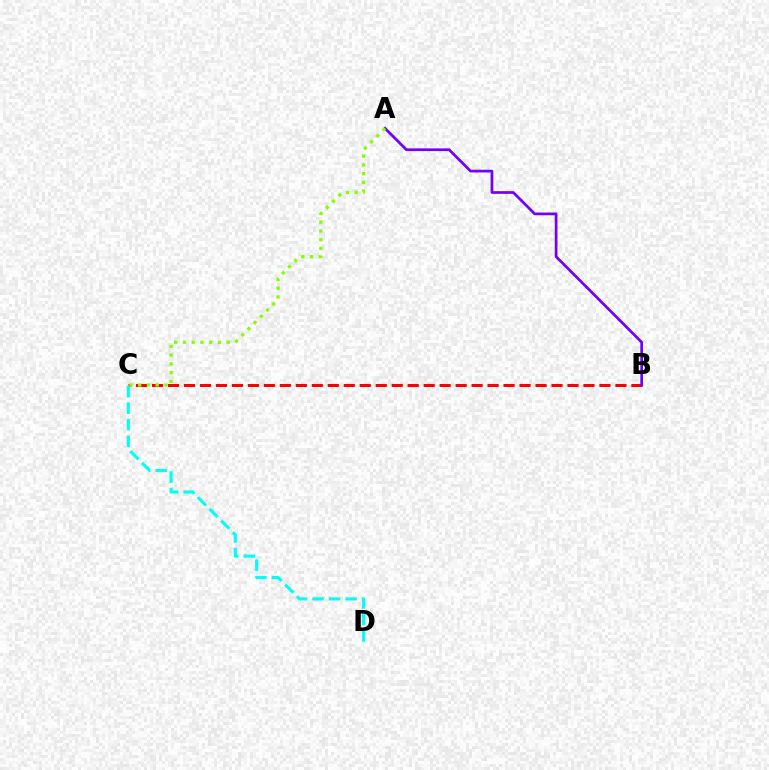{('B', 'C'): [{'color': '#ff0000', 'line_style': 'dashed', 'thickness': 2.17}], ('A', 'B'): [{'color': '#7200ff', 'line_style': 'solid', 'thickness': 1.96}], ('A', 'C'): [{'color': '#84ff00', 'line_style': 'dotted', 'thickness': 2.38}], ('C', 'D'): [{'color': '#00fff6', 'line_style': 'dashed', 'thickness': 2.24}]}